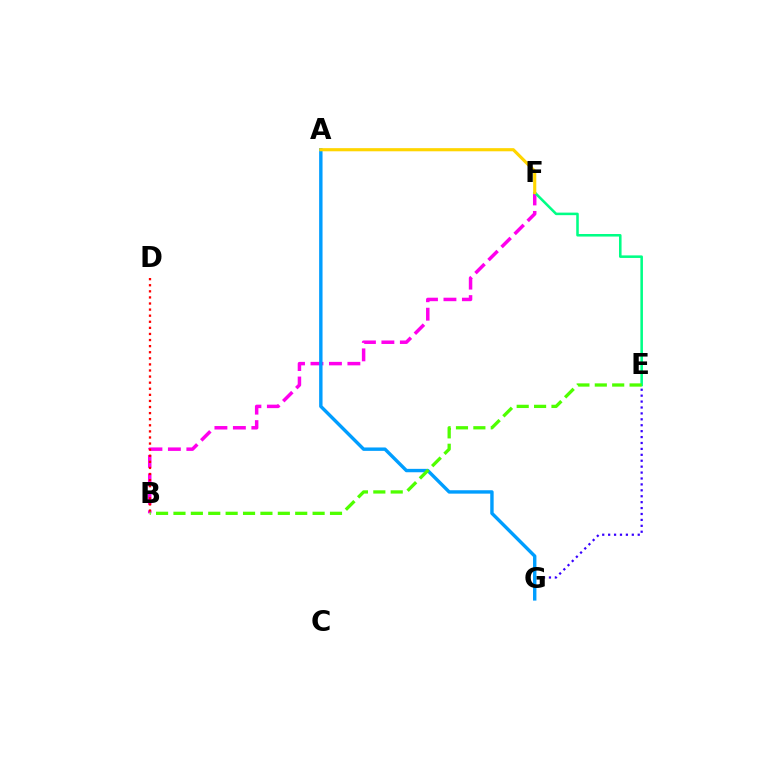{('B', 'F'): [{'color': '#ff00ed', 'line_style': 'dashed', 'thickness': 2.51}], ('B', 'D'): [{'color': '#ff0000', 'line_style': 'dotted', 'thickness': 1.65}], ('E', 'G'): [{'color': '#3700ff', 'line_style': 'dotted', 'thickness': 1.61}], ('A', 'G'): [{'color': '#009eff', 'line_style': 'solid', 'thickness': 2.45}], ('E', 'F'): [{'color': '#00ff86', 'line_style': 'solid', 'thickness': 1.84}], ('B', 'E'): [{'color': '#4fff00', 'line_style': 'dashed', 'thickness': 2.36}], ('A', 'F'): [{'color': '#ffd500', 'line_style': 'solid', 'thickness': 2.26}]}